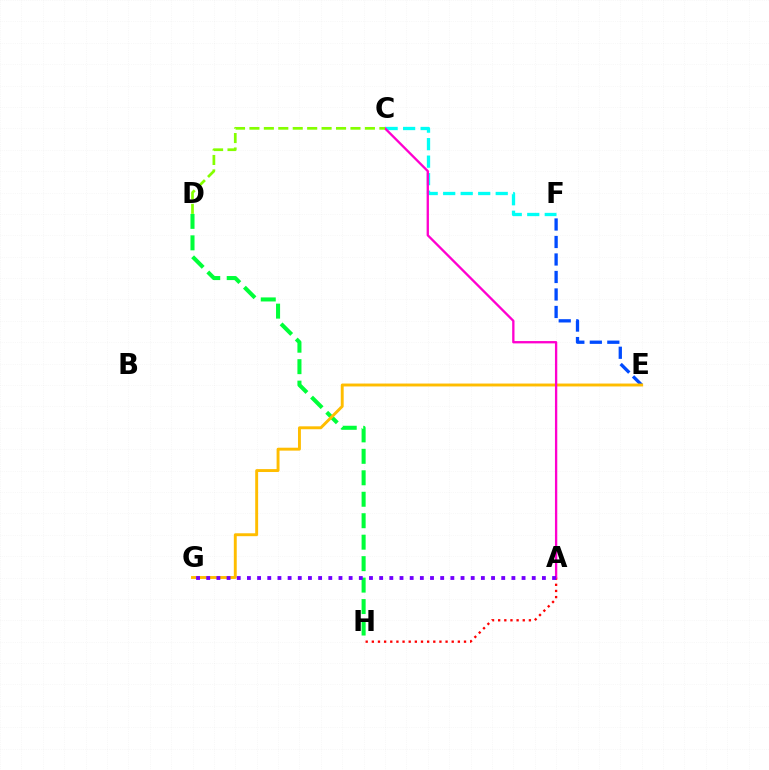{('E', 'F'): [{'color': '#004bff', 'line_style': 'dashed', 'thickness': 2.38}], ('D', 'H'): [{'color': '#00ff39', 'line_style': 'dashed', 'thickness': 2.92}], ('E', 'G'): [{'color': '#ffbd00', 'line_style': 'solid', 'thickness': 2.1}], ('C', 'F'): [{'color': '#00fff6', 'line_style': 'dashed', 'thickness': 2.38}], ('A', 'H'): [{'color': '#ff0000', 'line_style': 'dotted', 'thickness': 1.67}], ('A', 'C'): [{'color': '#ff00cf', 'line_style': 'solid', 'thickness': 1.67}], ('A', 'G'): [{'color': '#7200ff', 'line_style': 'dotted', 'thickness': 2.76}], ('C', 'D'): [{'color': '#84ff00', 'line_style': 'dashed', 'thickness': 1.96}]}